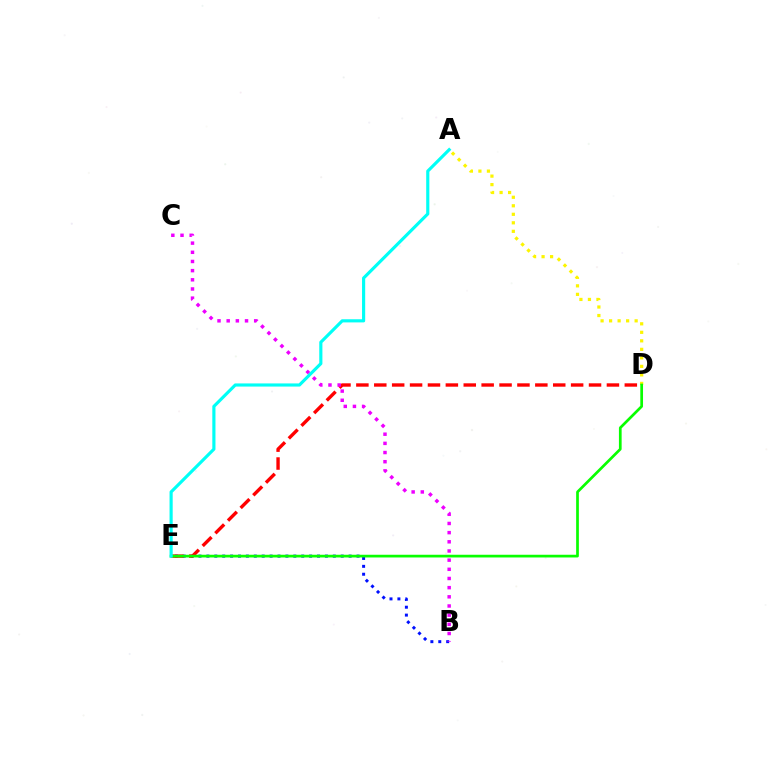{('A', 'D'): [{'color': '#fcf500', 'line_style': 'dotted', 'thickness': 2.31}], ('B', 'E'): [{'color': '#0010ff', 'line_style': 'dotted', 'thickness': 2.15}], ('D', 'E'): [{'color': '#ff0000', 'line_style': 'dashed', 'thickness': 2.43}, {'color': '#08ff00', 'line_style': 'solid', 'thickness': 1.95}], ('B', 'C'): [{'color': '#ee00ff', 'line_style': 'dotted', 'thickness': 2.49}], ('A', 'E'): [{'color': '#00fff6', 'line_style': 'solid', 'thickness': 2.27}]}